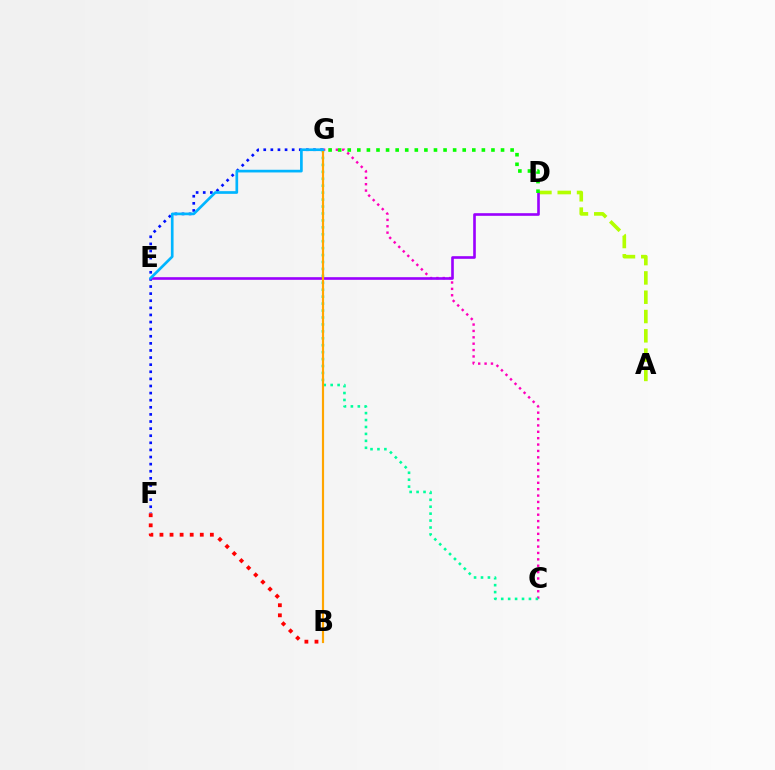{('A', 'D'): [{'color': '#b3ff00', 'line_style': 'dashed', 'thickness': 2.62}], ('C', 'G'): [{'color': '#ff00bd', 'line_style': 'dotted', 'thickness': 1.73}, {'color': '#00ff9d', 'line_style': 'dotted', 'thickness': 1.88}], ('F', 'G'): [{'color': '#0010ff', 'line_style': 'dotted', 'thickness': 1.93}], ('D', 'E'): [{'color': '#9b00ff', 'line_style': 'solid', 'thickness': 1.89}], ('B', 'G'): [{'color': '#ffa500', 'line_style': 'solid', 'thickness': 1.56}], ('D', 'G'): [{'color': '#08ff00', 'line_style': 'dotted', 'thickness': 2.6}], ('E', 'G'): [{'color': '#00b5ff', 'line_style': 'solid', 'thickness': 1.93}], ('B', 'F'): [{'color': '#ff0000', 'line_style': 'dotted', 'thickness': 2.74}]}